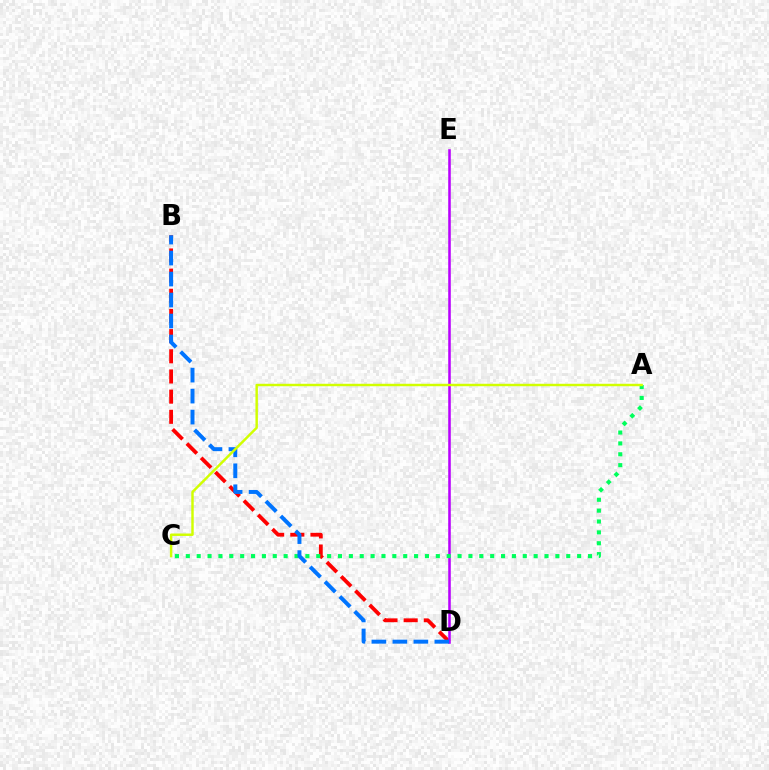{('B', 'D'): [{'color': '#ff0000', 'line_style': 'dashed', 'thickness': 2.74}, {'color': '#0074ff', 'line_style': 'dashed', 'thickness': 2.85}], ('D', 'E'): [{'color': '#b900ff', 'line_style': 'solid', 'thickness': 1.84}], ('A', 'C'): [{'color': '#00ff5c', 'line_style': 'dotted', 'thickness': 2.95}, {'color': '#d1ff00', 'line_style': 'solid', 'thickness': 1.76}]}